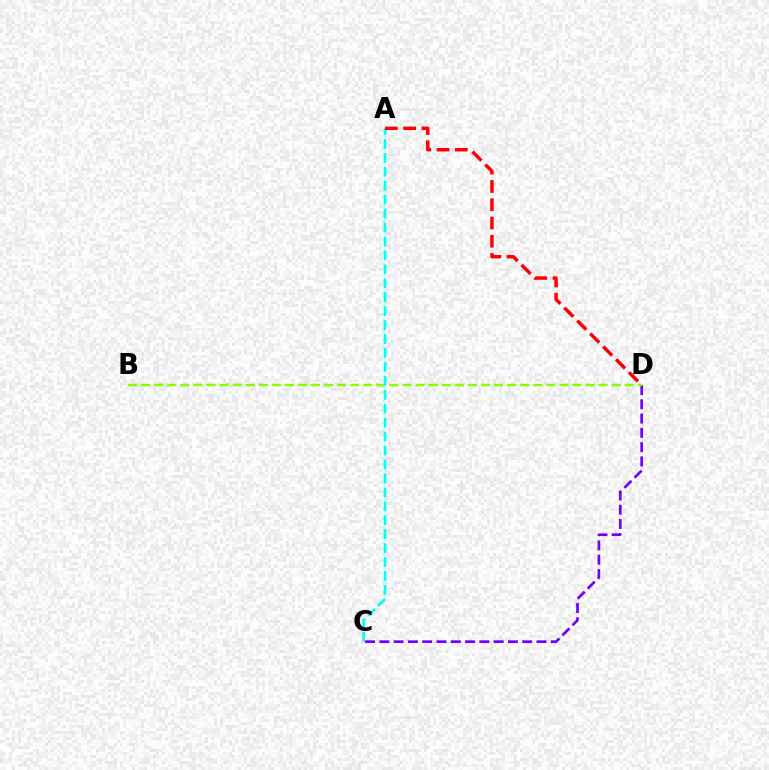{('C', 'D'): [{'color': '#7200ff', 'line_style': 'dashed', 'thickness': 1.94}], ('B', 'D'): [{'color': '#84ff00', 'line_style': 'dashed', 'thickness': 1.78}], ('A', 'C'): [{'color': '#00fff6', 'line_style': 'dashed', 'thickness': 1.89}], ('A', 'D'): [{'color': '#ff0000', 'line_style': 'dashed', 'thickness': 2.48}]}